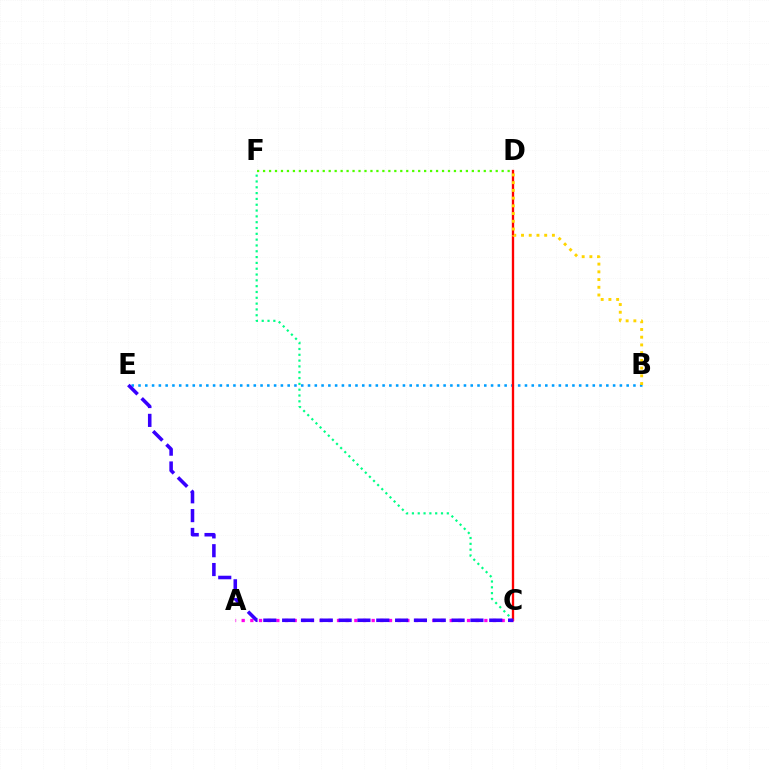{('B', 'E'): [{'color': '#009eff', 'line_style': 'dotted', 'thickness': 1.84}], ('C', 'F'): [{'color': '#00ff86', 'line_style': 'dotted', 'thickness': 1.58}], ('D', 'F'): [{'color': '#4fff00', 'line_style': 'dotted', 'thickness': 1.62}], ('C', 'D'): [{'color': '#ff0000', 'line_style': 'solid', 'thickness': 1.68}], ('A', 'C'): [{'color': '#ff00ed', 'line_style': 'dotted', 'thickness': 2.35}], ('B', 'D'): [{'color': '#ffd500', 'line_style': 'dotted', 'thickness': 2.1}], ('C', 'E'): [{'color': '#3700ff', 'line_style': 'dashed', 'thickness': 2.56}]}